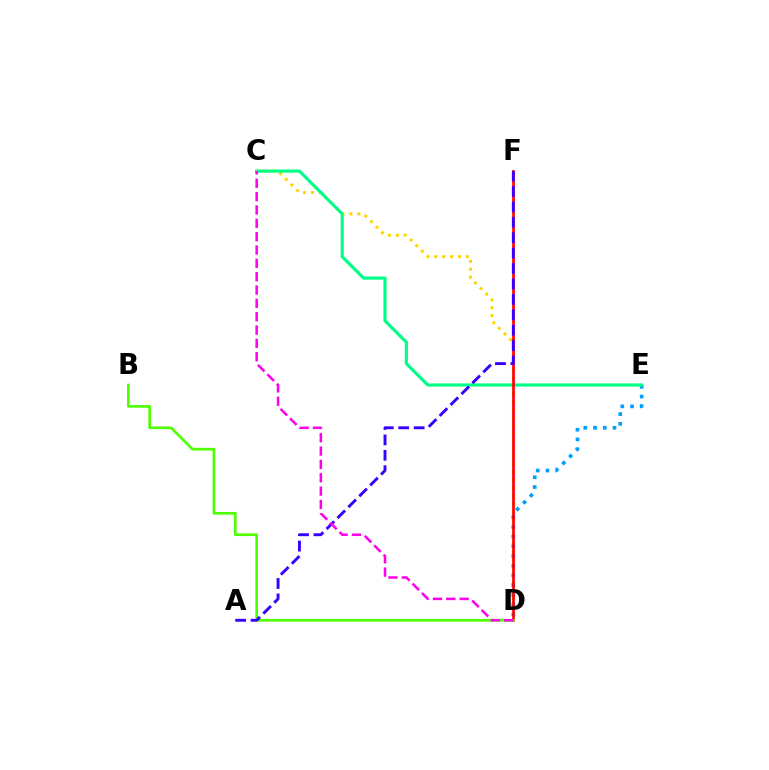{('C', 'D'): [{'color': '#ffd500', 'line_style': 'dotted', 'thickness': 2.14}, {'color': '#ff00ed', 'line_style': 'dashed', 'thickness': 1.81}], ('D', 'E'): [{'color': '#009eff', 'line_style': 'dotted', 'thickness': 2.64}], ('C', 'E'): [{'color': '#00ff86', 'line_style': 'solid', 'thickness': 2.27}], ('D', 'F'): [{'color': '#ff0000', 'line_style': 'solid', 'thickness': 1.93}], ('B', 'D'): [{'color': '#4fff00', 'line_style': 'solid', 'thickness': 1.93}], ('A', 'F'): [{'color': '#3700ff', 'line_style': 'dashed', 'thickness': 2.09}]}